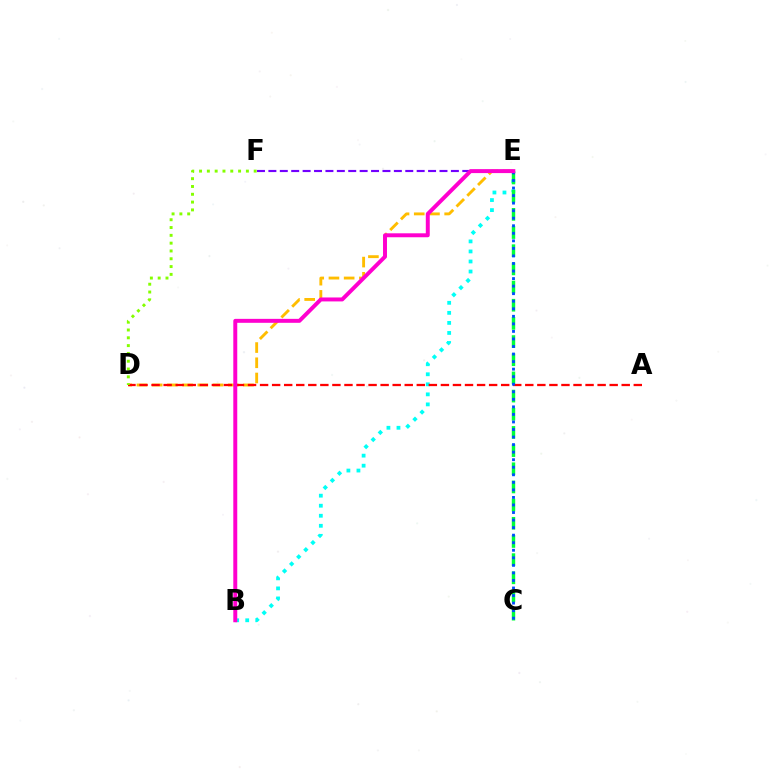{('D', 'E'): [{'color': '#ffbd00', 'line_style': 'dashed', 'thickness': 2.07}], ('B', 'E'): [{'color': '#00fff6', 'line_style': 'dotted', 'thickness': 2.73}, {'color': '#ff00cf', 'line_style': 'solid', 'thickness': 2.85}], ('E', 'F'): [{'color': '#7200ff', 'line_style': 'dashed', 'thickness': 1.55}], ('C', 'E'): [{'color': '#00ff39', 'line_style': 'dashed', 'thickness': 2.47}, {'color': '#004bff', 'line_style': 'dotted', 'thickness': 2.05}], ('A', 'D'): [{'color': '#ff0000', 'line_style': 'dashed', 'thickness': 1.64}], ('D', 'F'): [{'color': '#84ff00', 'line_style': 'dotted', 'thickness': 2.12}]}